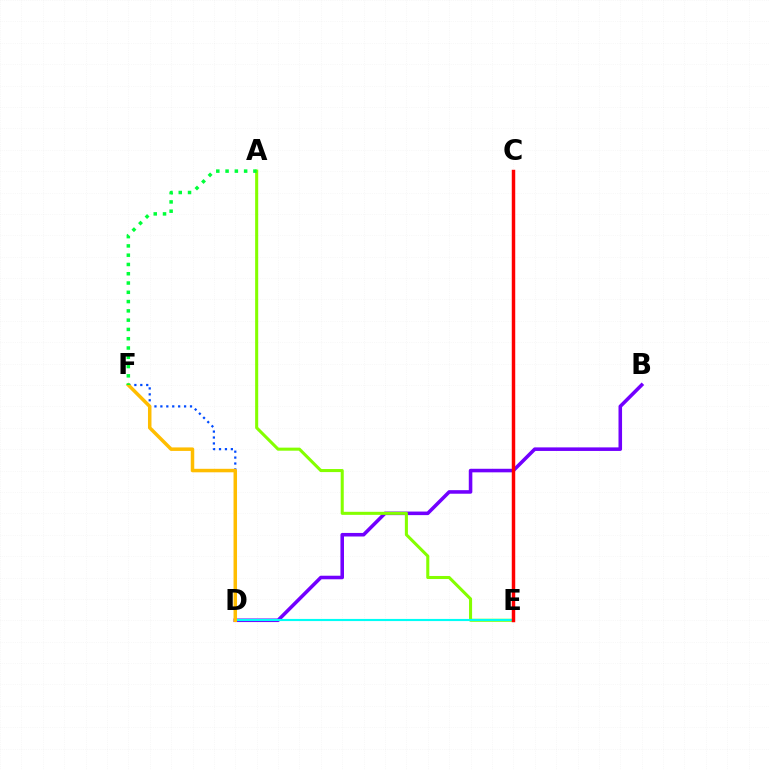{('B', 'D'): [{'color': '#7200ff', 'line_style': 'solid', 'thickness': 2.56}], ('A', 'E'): [{'color': '#84ff00', 'line_style': 'solid', 'thickness': 2.2}], ('D', 'E'): [{'color': '#00fff6', 'line_style': 'solid', 'thickness': 1.54}], ('D', 'F'): [{'color': '#004bff', 'line_style': 'dotted', 'thickness': 1.61}, {'color': '#ffbd00', 'line_style': 'solid', 'thickness': 2.52}], ('C', 'E'): [{'color': '#ff00cf', 'line_style': 'dotted', 'thickness': 1.84}, {'color': '#ff0000', 'line_style': 'solid', 'thickness': 2.49}], ('A', 'F'): [{'color': '#00ff39', 'line_style': 'dotted', 'thickness': 2.52}]}